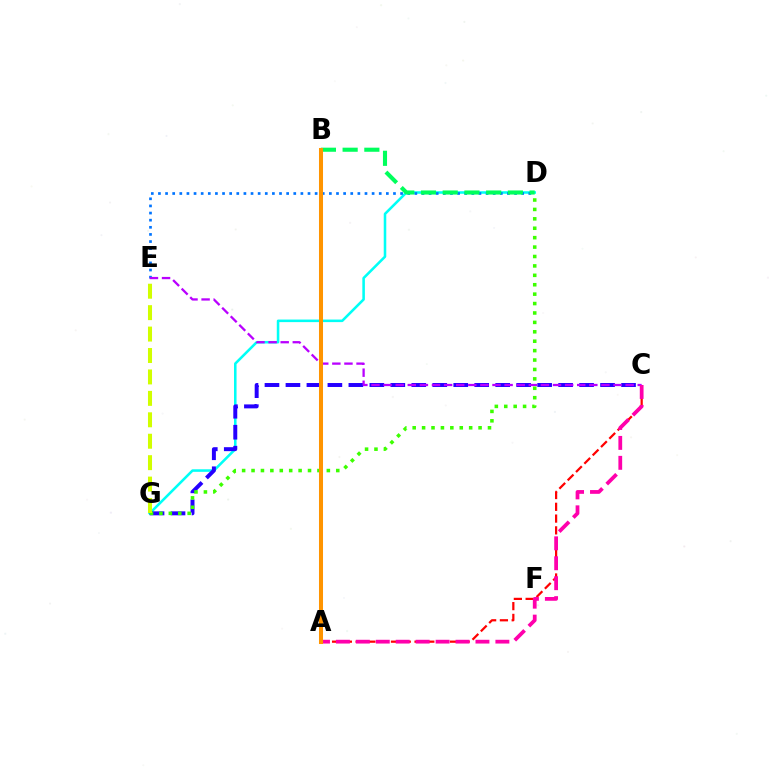{('D', 'G'): [{'color': '#00fff6', 'line_style': 'solid', 'thickness': 1.84}, {'color': '#3dff00', 'line_style': 'dotted', 'thickness': 2.56}], ('C', 'G'): [{'color': '#2500ff', 'line_style': 'dashed', 'thickness': 2.85}], ('A', 'C'): [{'color': '#ff0000', 'line_style': 'dashed', 'thickness': 1.6}, {'color': '#ff00ac', 'line_style': 'dashed', 'thickness': 2.71}], ('D', 'E'): [{'color': '#0074ff', 'line_style': 'dotted', 'thickness': 1.94}], ('C', 'E'): [{'color': '#b900ff', 'line_style': 'dashed', 'thickness': 1.64}], ('B', 'D'): [{'color': '#00ff5c', 'line_style': 'dashed', 'thickness': 2.95}], ('E', 'G'): [{'color': '#d1ff00', 'line_style': 'dashed', 'thickness': 2.91}], ('A', 'B'): [{'color': '#ff9400', 'line_style': 'solid', 'thickness': 2.9}]}